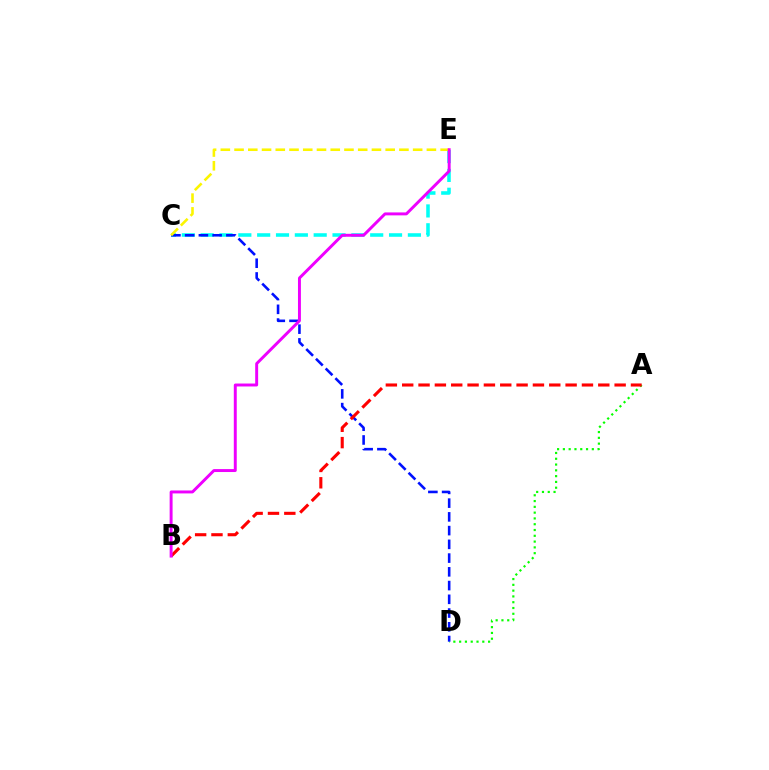{('C', 'E'): [{'color': '#00fff6', 'line_style': 'dashed', 'thickness': 2.56}, {'color': '#fcf500', 'line_style': 'dashed', 'thickness': 1.87}], ('A', 'D'): [{'color': '#08ff00', 'line_style': 'dotted', 'thickness': 1.57}], ('C', 'D'): [{'color': '#0010ff', 'line_style': 'dashed', 'thickness': 1.87}], ('A', 'B'): [{'color': '#ff0000', 'line_style': 'dashed', 'thickness': 2.22}], ('B', 'E'): [{'color': '#ee00ff', 'line_style': 'solid', 'thickness': 2.12}]}